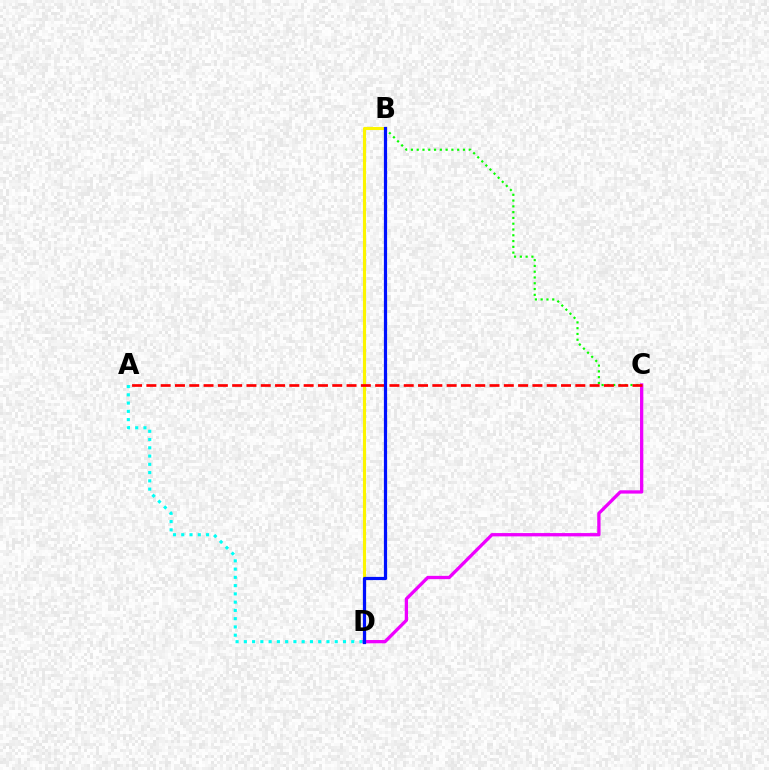{('B', 'D'): [{'color': '#fcf500', 'line_style': 'solid', 'thickness': 2.24}, {'color': '#0010ff', 'line_style': 'solid', 'thickness': 2.31}], ('C', 'D'): [{'color': '#ee00ff', 'line_style': 'solid', 'thickness': 2.38}], ('B', 'C'): [{'color': '#08ff00', 'line_style': 'dotted', 'thickness': 1.57}], ('A', 'D'): [{'color': '#00fff6', 'line_style': 'dotted', 'thickness': 2.25}], ('A', 'C'): [{'color': '#ff0000', 'line_style': 'dashed', 'thickness': 1.94}]}